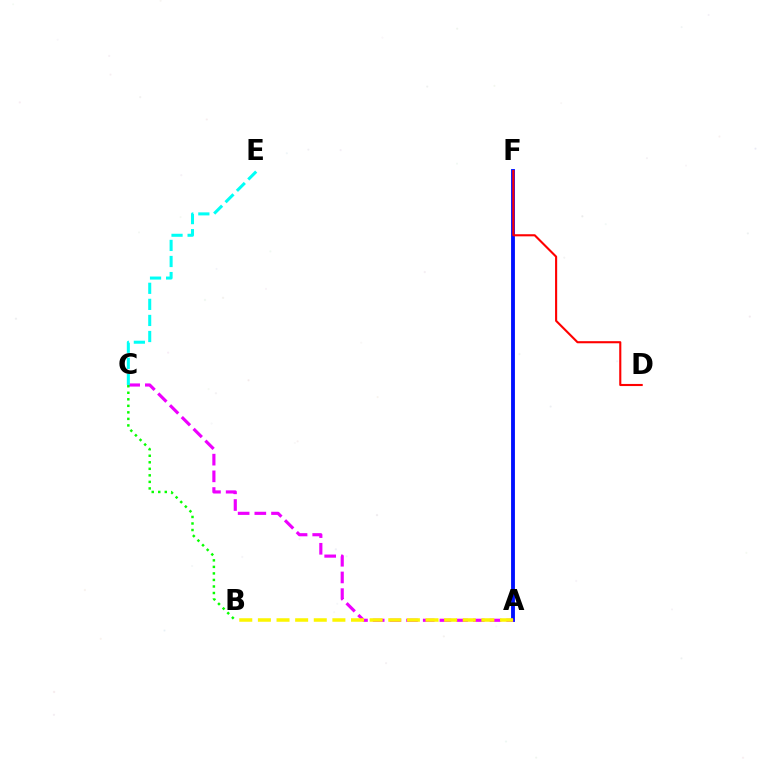{('A', 'F'): [{'color': '#0010ff', 'line_style': 'solid', 'thickness': 2.77}], ('A', 'C'): [{'color': '#ee00ff', 'line_style': 'dashed', 'thickness': 2.27}], ('B', 'C'): [{'color': '#08ff00', 'line_style': 'dotted', 'thickness': 1.77}], ('C', 'E'): [{'color': '#00fff6', 'line_style': 'dashed', 'thickness': 2.18}], ('D', 'F'): [{'color': '#ff0000', 'line_style': 'solid', 'thickness': 1.52}], ('A', 'B'): [{'color': '#fcf500', 'line_style': 'dashed', 'thickness': 2.53}]}